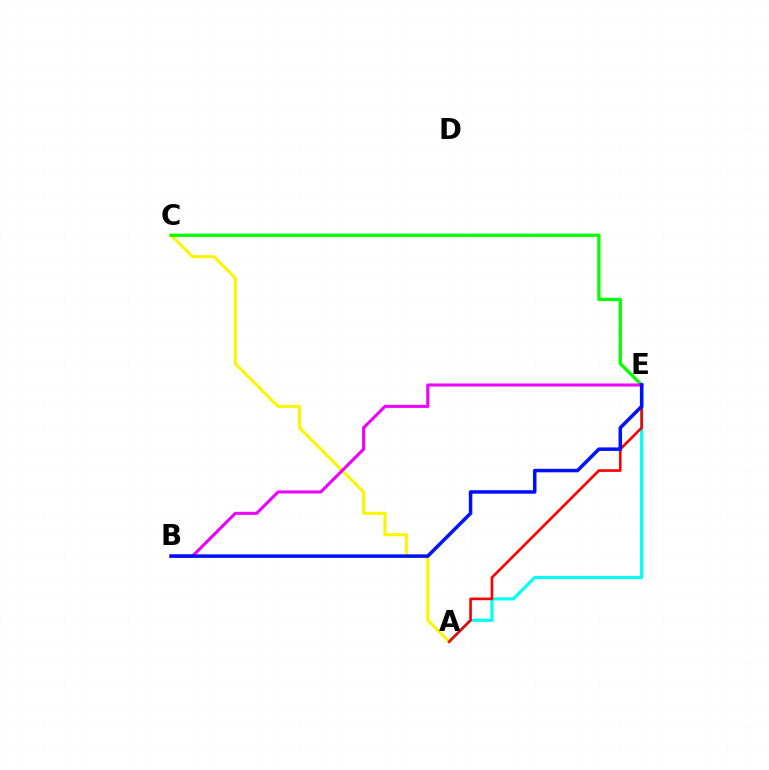{('A', 'E'): [{'color': '#00fff6', 'line_style': 'solid', 'thickness': 2.29}, {'color': '#ff0000', 'line_style': 'solid', 'thickness': 1.9}], ('A', 'C'): [{'color': '#fcf500', 'line_style': 'solid', 'thickness': 2.2}], ('C', 'E'): [{'color': '#08ff00', 'line_style': 'solid', 'thickness': 2.38}], ('B', 'E'): [{'color': '#ee00ff', 'line_style': 'solid', 'thickness': 2.2}, {'color': '#0010ff', 'line_style': 'solid', 'thickness': 2.53}]}